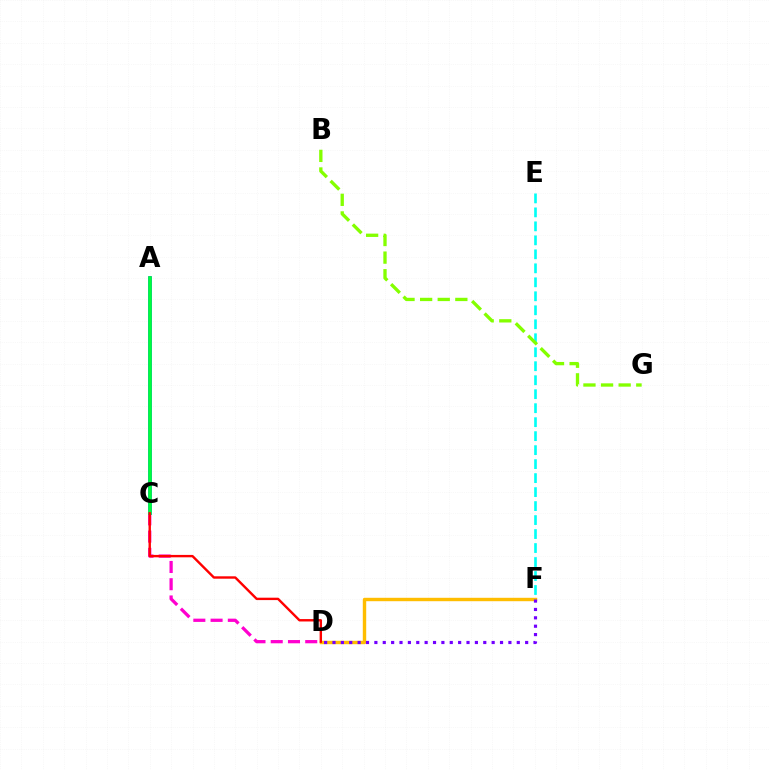{('C', 'D'): [{'color': '#ff00cf', 'line_style': 'dashed', 'thickness': 2.34}, {'color': '#ff0000', 'line_style': 'solid', 'thickness': 1.73}], ('E', 'F'): [{'color': '#00fff6', 'line_style': 'dashed', 'thickness': 1.9}], ('A', 'C'): [{'color': '#004bff', 'line_style': 'solid', 'thickness': 2.57}, {'color': '#00ff39', 'line_style': 'solid', 'thickness': 2.57}], ('D', 'F'): [{'color': '#ffbd00', 'line_style': 'solid', 'thickness': 2.45}, {'color': '#7200ff', 'line_style': 'dotted', 'thickness': 2.28}], ('B', 'G'): [{'color': '#84ff00', 'line_style': 'dashed', 'thickness': 2.39}]}